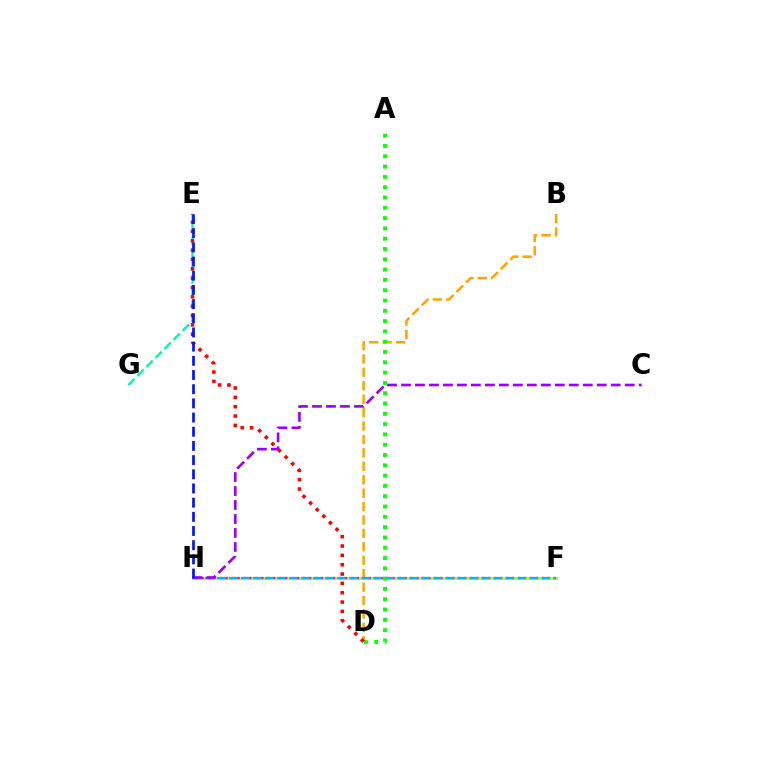{('B', 'D'): [{'color': '#ffa500', 'line_style': 'dashed', 'thickness': 1.82}], ('F', 'H'): [{'color': '#b3ff00', 'line_style': 'solid', 'thickness': 2.1}, {'color': '#ff00bd', 'line_style': 'dotted', 'thickness': 1.62}, {'color': '#00b5ff', 'line_style': 'dashed', 'thickness': 1.63}], ('C', 'H'): [{'color': '#9b00ff', 'line_style': 'dashed', 'thickness': 1.9}], ('A', 'D'): [{'color': '#08ff00', 'line_style': 'dotted', 'thickness': 2.8}], ('E', 'G'): [{'color': '#00ff9d', 'line_style': 'dashed', 'thickness': 1.74}], ('D', 'E'): [{'color': '#ff0000', 'line_style': 'dotted', 'thickness': 2.54}], ('E', 'H'): [{'color': '#0010ff', 'line_style': 'dashed', 'thickness': 1.93}]}